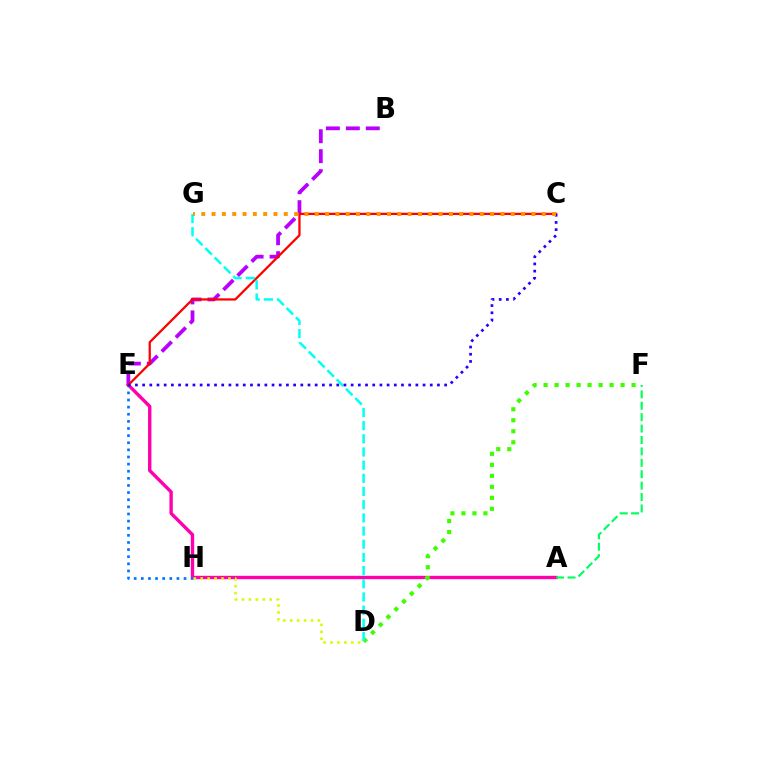{('B', 'E'): [{'color': '#b900ff', 'line_style': 'dashed', 'thickness': 2.71}], ('A', 'E'): [{'color': '#ff00ac', 'line_style': 'solid', 'thickness': 2.42}], ('E', 'H'): [{'color': '#0074ff', 'line_style': 'dotted', 'thickness': 1.94}], ('C', 'E'): [{'color': '#ff0000', 'line_style': 'solid', 'thickness': 1.63}, {'color': '#2500ff', 'line_style': 'dotted', 'thickness': 1.95}], ('D', 'F'): [{'color': '#3dff00', 'line_style': 'dotted', 'thickness': 2.99}], ('D', 'G'): [{'color': '#00fff6', 'line_style': 'dashed', 'thickness': 1.79}], ('C', 'G'): [{'color': '#ff9400', 'line_style': 'dotted', 'thickness': 2.8}], ('A', 'F'): [{'color': '#00ff5c', 'line_style': 'dashed', 'thickness': 1.55}], ('D', 'H'): [{'color': '#d1ff00', 'line_style': 'dotted', 'thickness': 1.88}]}